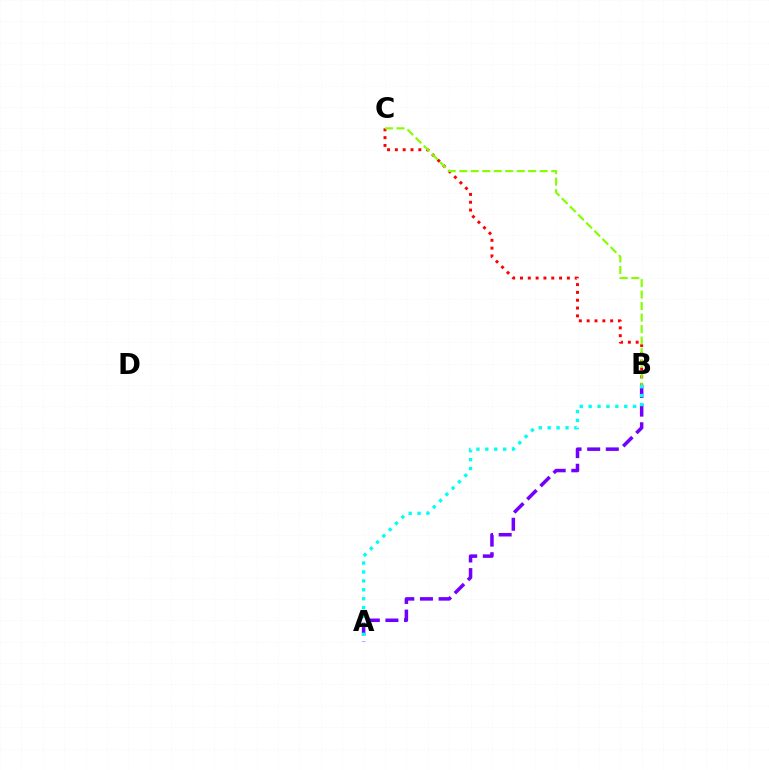{('A', 'B'): [{'color': '#7200ff', 'line_style': 'dashed', 'thickness': 2.53}, {'color': '#00fff6', 'line_style': 'dotted', 'thickness': 2.42}], ('B', 'C'): [{'color': '#ff0000', 'line_style': 'dotted', 'thickness': 2.12}, {'color': '#84ff00', 'line_style': 'dashed', 'thickness': 1.56}]}